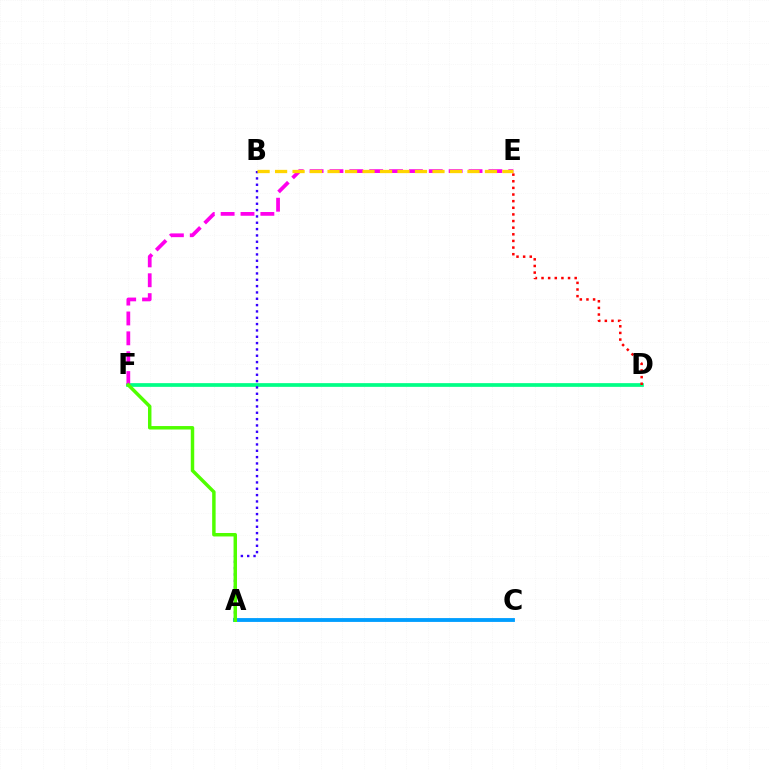{('D', 'F'): [{'color': '#00ff86', 'line_style': 'solid', 'thickness': 2.67}], ('A', 'B'): [{'color': '#3700ff', 'line_style': 'dotted', 'thickness': 1.72}], ('D', 'E'): [{'color': '#ff0000', 'line_style': 'dotted', 'thickness': 1.8}], ('A', 'C'): [{'color': '#009eff', 'line_style': 'solid', 'thickness': 2.76}], ('E', 'F'): [{'color': '#ff00ed', 'line_style': 'dashed', 'thickness': 2.7}], ('B', 'E'): [{'color': '#ffd500', 'line_style': 'dashed', 'thickness': 2.38}], ('A', 'F'): [{'color': '#4fff00', 'line_style': 'solid', 'thickness': 2.49}]}